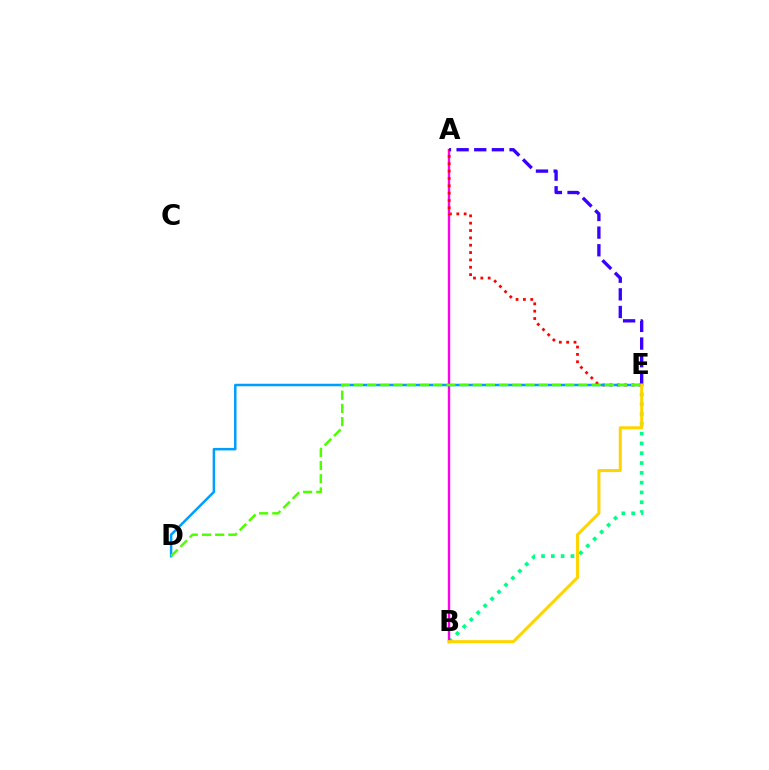{('B', 'E'): [{'color': '#00ff86', 'line_style': 'dotted', 'thickness': 2.66}, {'color': '#ffd500', 'line_style': 'solid', 'thickness': 2.19}], ('A', 'B'): [{'color': '#ff00ed', 'line_style': 'solid', 'thickness': 1.71}], ('A', 'E'): [{'color': '#ff0000', 'line_style': 'dotted', 'thickness': 2.0}, {'color': '#3700ff', 'line_style': 'dashed', 'thickness': 2.4}], ('D', 'E'): [{'color': '#009eff', 'line_style': 'solid', 'thickness': 1.81}, {'color': '#4fff00', 'line_style': 'dashed', 'thickness': 1.79}]}